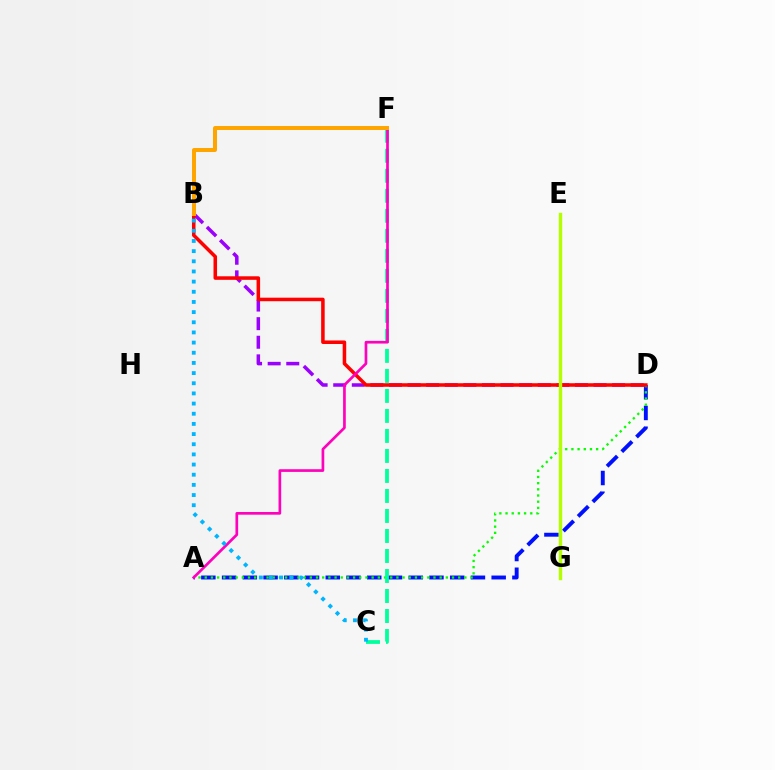{('A', 'D'): [{'color': '#0010ff', 'line_style': 'dashed', 'thickness': 2.82}, {'color': '#08ff00', 'line_style': 'dotted', 'thickness': 1.68}], ('B', 'D'): [{'color': '#9b00ff', 'line_style': 'dashed', 'thickness': 2.53}, {'color': '#ff0000', 'line_style': 'solid', 'thickness': 2.54}], ('E', 'G'): [{'color': '#b3ff00', 'line_style': 'solid', 'thickness': 2.46}], ('C', 'F'): [{'color': '#00ff9d', 'line_style': 'dashed', 'thickness': 2.72}], ('A', 'F'): [{'color': '#ff00bd', 'line_style': 'solid', 'thickness': 1.93}], ('B', 'C'): [{'color': '#00b5ff', 'line_style': 'dotted', 'thickness': 2.76}], ('B', 'F'): [{'color': '#ffa500', 'line_style': 'solid', 'thickness': 2.87}]}